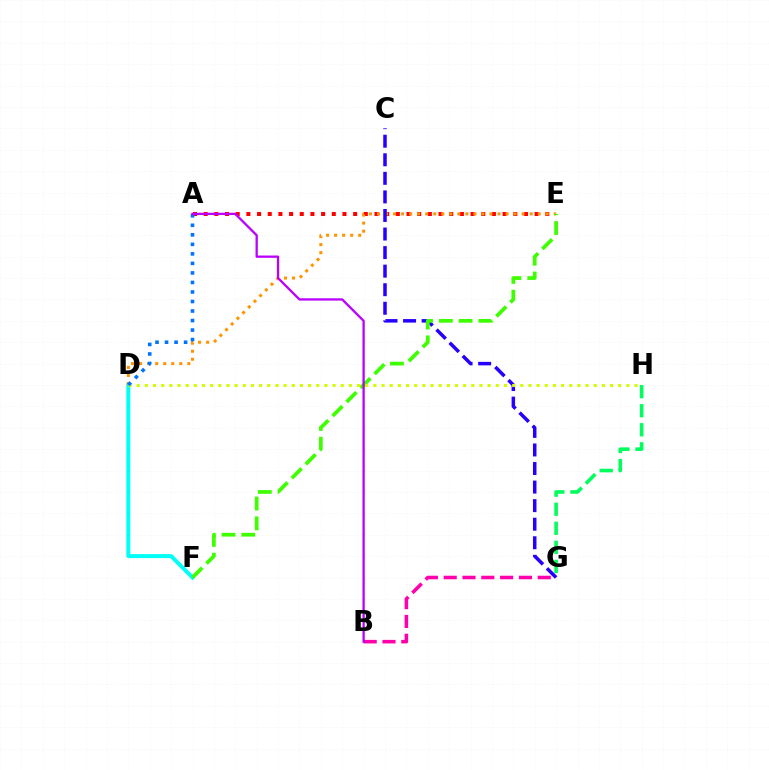{('D', 'F'): [{'color': '#00fff6', 'line_style': 'solid', 'thickness': 2.86}], ('A', 'E'): [{'color': '#ff0000', 'line_style': 'dotted', 'thickness': 2.9}], ('D', 'E'): [{'color': '#ff9400', 'line_style': 'dotted', 'thickness': 2.18}], ('C', 'G'): [{'color': '#2500ff', 'line_style': 'dashed', 'thickness': 2.52}], ('E', 'F'): [{'color': '#3dff00', 'line_style': 'dashed', 'thickness': 2.69}], ('D', 'H'): [{'color': '#d1ff00', 'line_style': 'dotted', 'thickness': 2.22}], ('B', 'G'): [{'color': '#ff00ac', 'line_style': 'dashed', 'thickness': 2.56}], ('G', 'H'): [{'color': '#00ff5c', 'line_style': 'dashed', 'thickness': 2.59}], ('A', 'D'): [{'color': '#0074ff', 'line_style': 'dotted', 'thickness': 2.59}], ('A', 'B'): [{'color': '#b900ff', 'line_style': 'solid', 'thickness': 1.65}]}